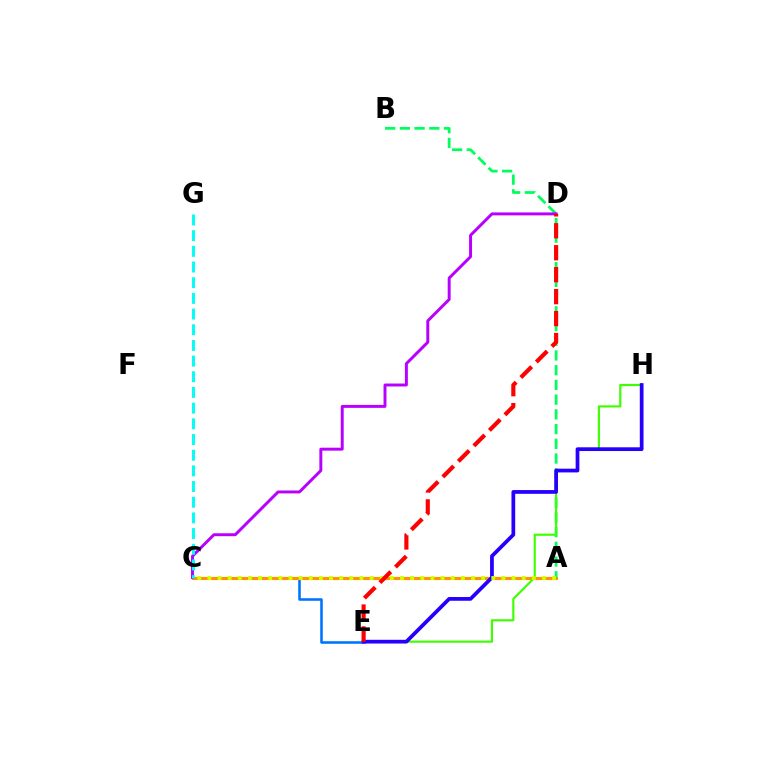{('C', 'E'): [{'color': '#0074ff', 'line_style': 'solid', 'thickness': 1.86}], ('A', 'C'): [{'color': '#ff00ac', 'line_style': 'dotted', 'thickness': 2.07}, {'color': '#ff9400', 'line_style': 'solid', 'thickness': 2.24}, {'color': '#d1ff00', 'line_style': 'dotted', 'thickness': 2.75}], ('A', 'B'): [{'color': '#00ff5c', 'line_style': 'dashed', 'thickness': 2.0}], ('E', 'H'): [{'color': '#3dff00', 'line_style': 'solid', 'thickness': 1.55}, {'color': '#2500ff', 'line_style': 'solid', 'thickness': 2.69}], ('C', 'D'): [{'color': '#b900ff', 'line_style': 'solid', 'thickness': 2.13}], ('D', 'E'): [{'color': '#ff0000', 'line_style': 'dashed', 'thickness': 2.98}], ('C', 'G'): [{'color': '#00fff6', 'line_style': 'dashed', 'thickness': 2.13}]}